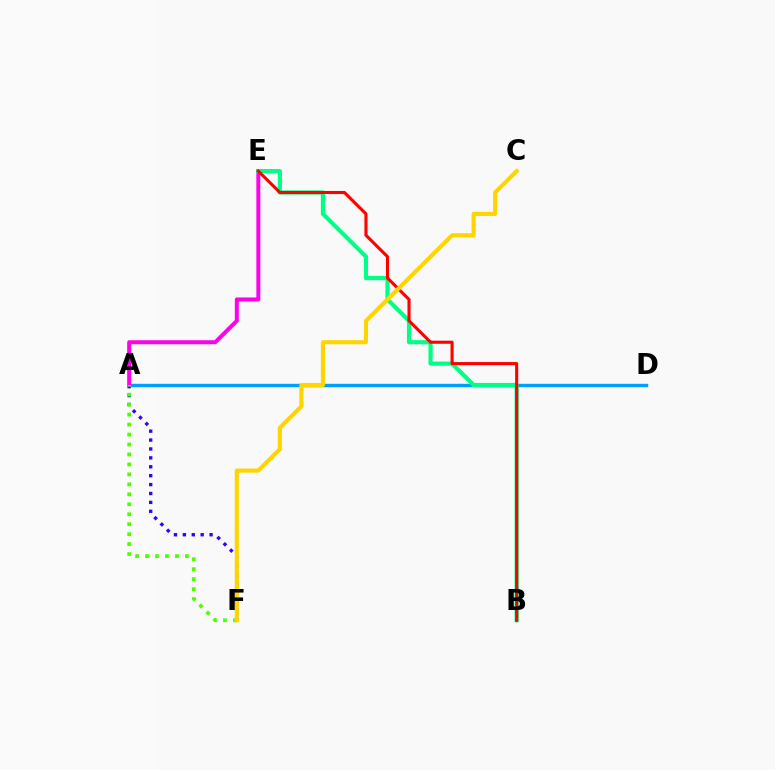{('A', 'D'): [{'color': '#009eff', 'line_style': 'solid', 'thickness': 2.46}], ('A', 'E'): [{'color': '#ff00ed', 'line_style': 'solid', 'thickness': 2.87}], ('A', 'F'): [{'color': '#3700ff', 'line_style': 'dotted', 'thickness': 2.42}, {'color': '#4fff00', 'line_style': 'dotted', 'thickness': 2.71}], ('B', 'E'): [{'color': '#00ff86', 'line_style': 'solid', 'thickness': 2.99}, {'color': '#ff0000', 'line_style': 'solid', 'thickness': 2.22}], ('C', 'F'): [{'color': '#ffd500', 'line_style': 'solid', 'thickness': 2.98}]}